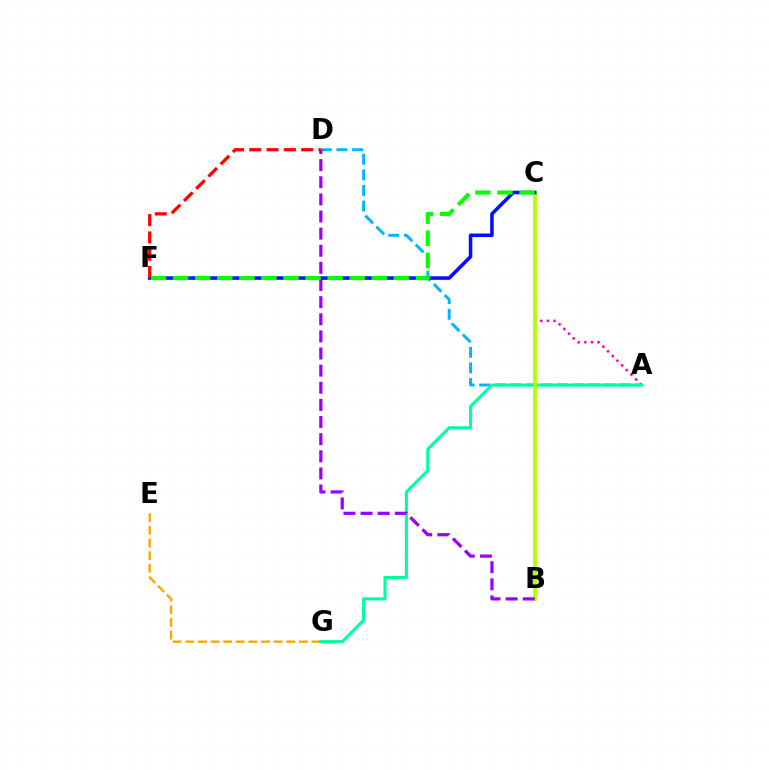{('A', 'C'): [{'color': '#ff00bd', 'line_style': 'dotted', 'thickness': 1.8}], ('A', 'D'): [{'color': '#00b5ff', 'line_style': 'dashed', 'thickness': 2.12}], ('E', 'G'): [{'color': '#ffa500', 'line_style': 'dashed', 'thickness': 1.71}], ('A', 'G'): [{'color': '#00ff9d', 'line_style': 'solid', 'thickness': 2.22}], ('B', 'C'): [{'color': '#b3ff00', 'line_style': 'solid', 'thickness': 2.71}], ('B', 'D'): [{'color': '#9b00ff', 'line_style': 'dashed', 'thickness': 2.33}], ('C', 'F'): [{'color': '#0010ff', 'line_style': 'solid', 'thickness': 2.56}, {'color': '#08ff00', 'line_style': 'dashed', 'thickness': 3.0}], ('D', 'F'): [{'color': '#ff0000', 'line_style': 'dashed', 'thickness': 2.35}]}